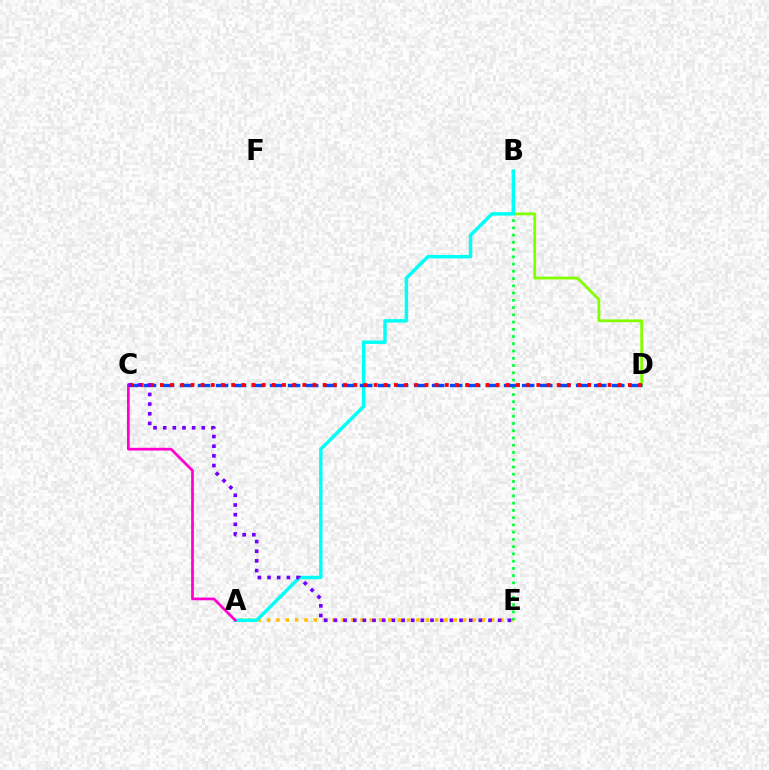{('A', 'E'): [{'color': '#ffbd00', 'line_style': 'dotted', 'thickness': 2.54}], ('B', 'E'): [{'color': '#00ff39', 'line_style': 'dotted', 'thickness': 1.97}], ('B', 'D'): [{'color': '#84ff00', 'line_style': 'solid', 'thickness': 2.03}], ('A', 'B'): [{'color': '#00fff6', 'line_style': 'solid', 'thickness': 2.47}], ('C', 'D'): [{'color': '#004bff', 'line_style': 'dashed', 'thickness': 2.45}, {'color': '#ff0000', 'line_style': 'dotted', 'thickness': 2.76}], ('A', 'C'): [{'color': '#ff00cf', 'line_style': 'solid', 'thickness': 1.97}], ('C', 'E'): [{'color': '#7200ff', 'line_style': 'dotted', 'thickness': 2.63}]}